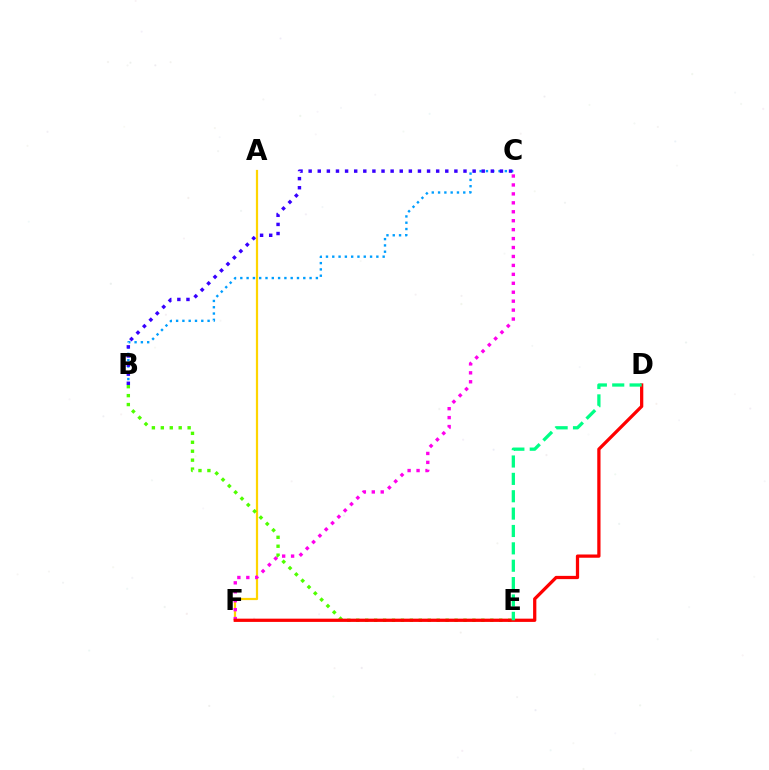{('A', 'F'): [{'color': '#ffd500', 'line_style': 'solid', 'thickness': 1.6}], ('B', 'E'): [{'color': '#4fff00', 'line_style': 'dotted', 'thickness': 2.43}], ('B', 'C'): [{'color': '#009eff', 'line_style': 'dotted', 'thickness': 1.71}, {'color': '#3700ff', 'line_style': 'dotted', 'thickness': 2.47}], ('C', 'F'): [{'color': '#ff00ed', 'line_style': 'dotted', 'thickness': 2.43}], ('D', 'F'): [{'color': '#ff0000', 'line_style': 'solid', 'thickness': 2.34}], ('D', 'E'): [{'color': '#00ff86', 'line_style': 'dashed', 'thickness': 2.36}]}